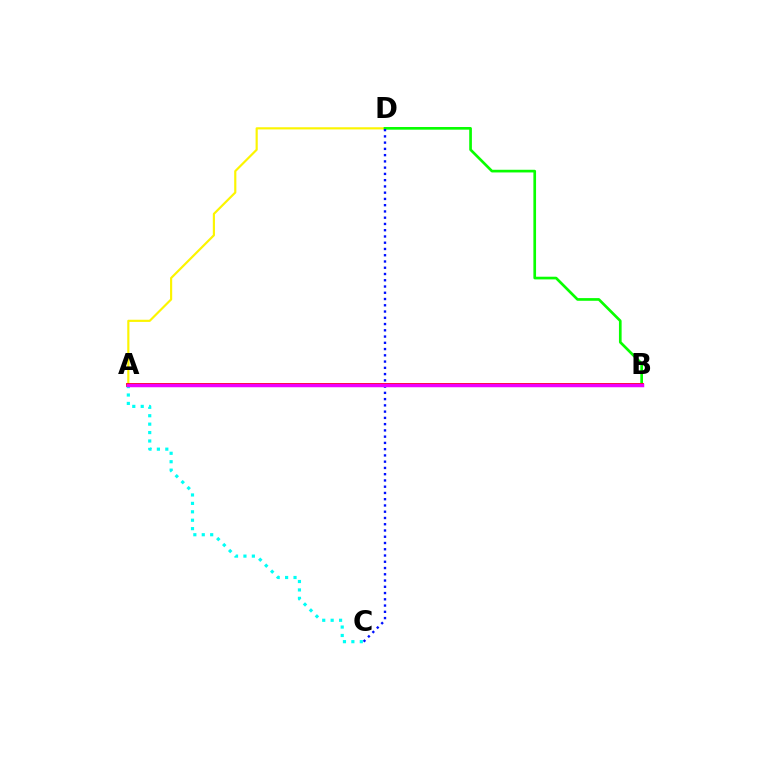{('A', 'D'): [{'color': '#fcf500', 'line_style': 'solid', 'thickness': 1.56}], ('B', 'D'): [{'color': '#08ff00', 'line_style': 'solid', 'thickness': 1.93}], ('A', 'B'): [{'color': '#ff0000', 'line_style': 'solid', 'thickness': 2.77}, {'color': '#ee00ff', 'line_style': 'solid', 'thickness': 2.52}], ('C', 'D'): [{'color': '#0010ff', 'line_style': 'dotted', 'thickness': 1.7}], ('A', 'C'): [{'color': '#00fff6', 'line_style': 'dotted', 'thickness': 2.29}]}